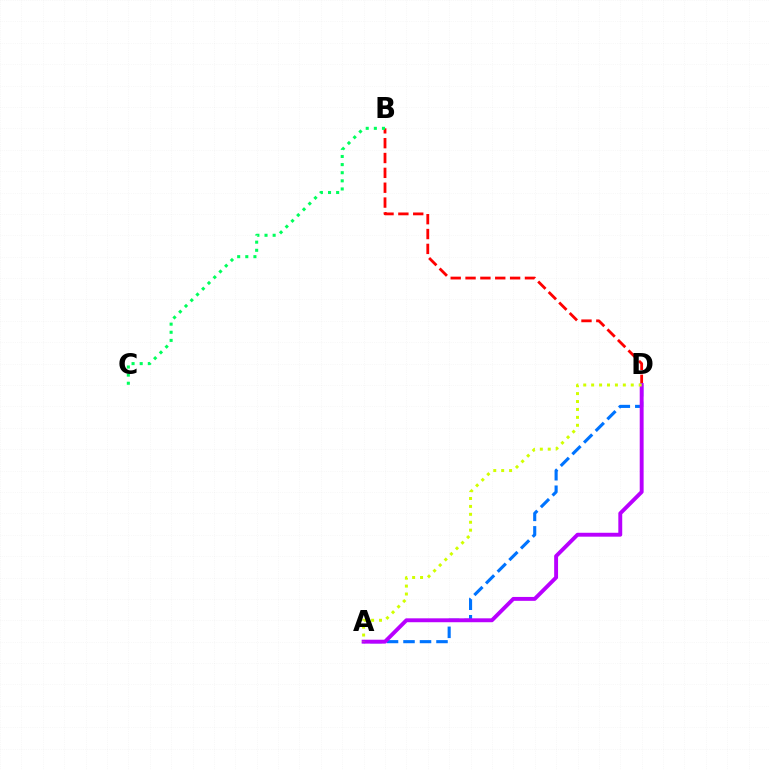{('A', 'D'): [{'color': '#0074ff', 'line_style': 'dashed', 'thickness': 2.24}, {'color': '#b900ff', 'line_style': 'solid', 'thickness': 2.81}, {'color': '#d1ff00', 'line_style': 'dotted', 'thickness': 2.15}], ('B', 'D'): [{'color': '#ff0000', 'line_style': 'dashed', 'thickness': 2.02}], ('B', 'C'): [{'color': '#00ff5c', 'line_style': 'dotted', 'thickness': 2.21}]}